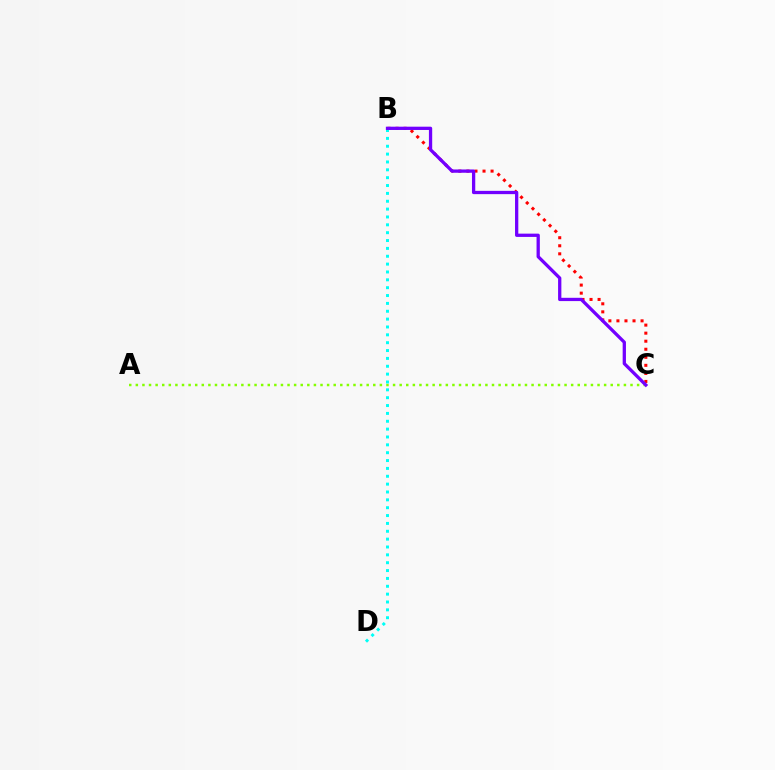{('B', 'C'): [{'color': '#ff0000', 'line_style': 'dotted', 'thickness': 2.19}, {'color': '#7200ff', 'line_style': 'solid', 'thickness': 2.36}], ('A', 'C'): [{'color': '#84ff00', 'line_style': 'dotted', 'thickness': 1.79}], ('B', 'D'): [{'color': '#00fff6', 'line_style': 'dotted', 'thickness': 2.13}]}